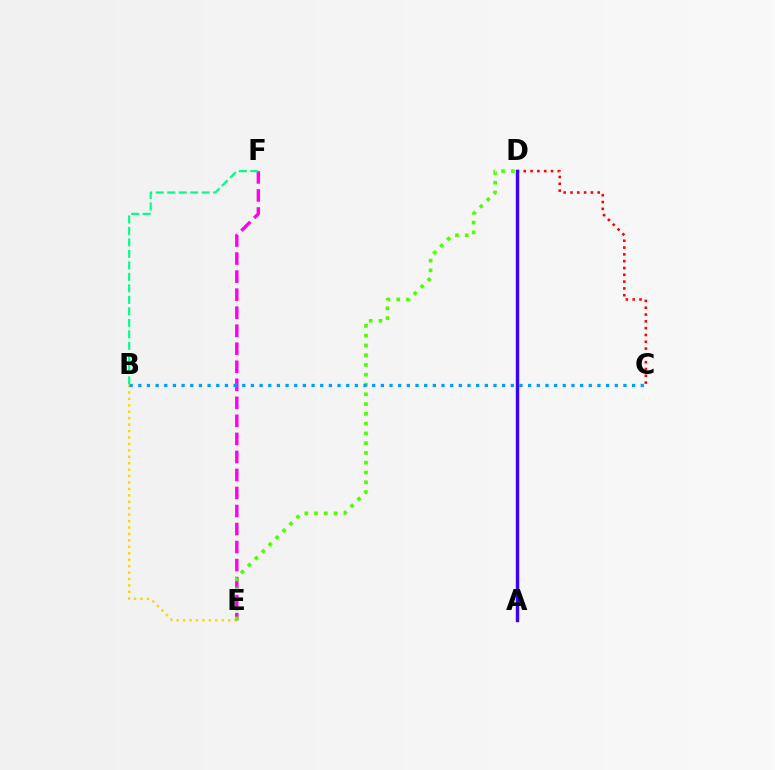{('C', 'D'): [{'color': '#ff0000', 'line_style': 'dotted', 'thickness': 1.85}], ('B', 'E'): [{'color': '#ffd500', 'line_style': 'dotted', 'thickness': 1.75}], ('E', 'F'): [{'color': '#ff00ed', 'line_style': 'dashed', 'thickness': 2.45}], ('A', 'D'): [{'color': '#3700ff', 'line_style': 'solid', 'thickness': 2.45}], ('D', 'E'): [{'color': '#4fff00', 'line_style': 'dotted', 'thickness': 2.66}], ('B', 'F'): [{'color': '#00ff86', 'line_style': 'dashed', 'thickness': 1.56}], ('B', 'C'): [{'color': '#009eff', 'line_style': 'dotted', 'thickness': 2.35}]}